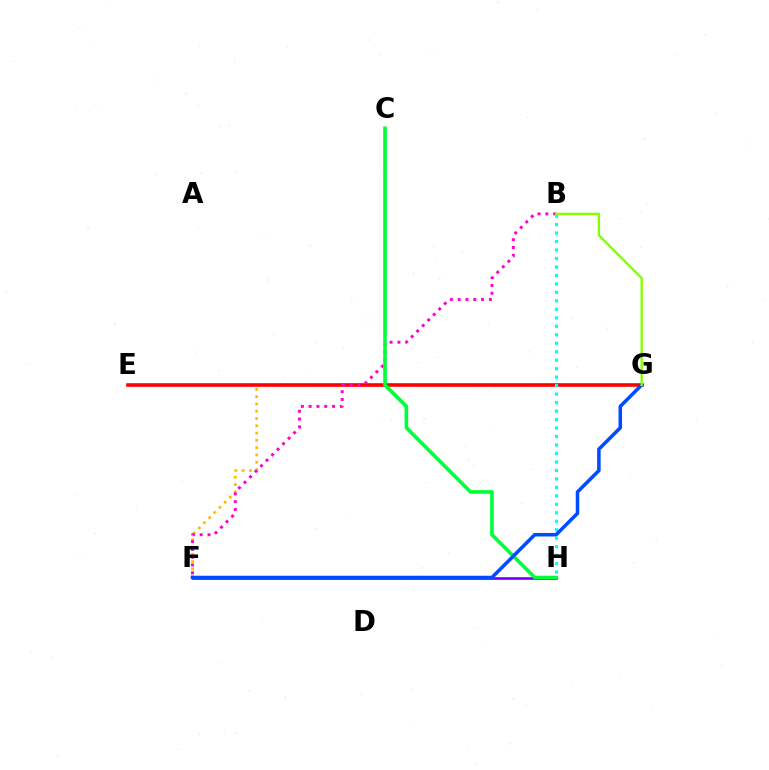{('F', 'H'): [{'color': '#7200ff', 'line_style': 'solid', 'thickness': 1.91}], ('F', 'G'): [{'color': '#ffbd00', 'line_style': 'dotted', 'thickness': 1.98}, {'color': '#004bff', 'line_style': 'solid', 'thickness': 2.54}], ('E', 'G'): [{'color': '#ff0000', 'line_style': 'solid', 'thickness': 2.59}], ('B', 'F'): [{'color': '#ff00cf', 'line_style': 'dotted', 'thickness': 2.12}], ('B', 'H'): [{'color': '#00fff6', 'line_style': 'dotted', 'thickness': 2.3}], ('C', 'H'): [{'color': '#00ff39', 'line_style': 'solid', 'thickness': 2.61}], ('B', 'G'): [{'color': '#84ff00', 'line_style': 'solid', 'thickness': 1.69}]}